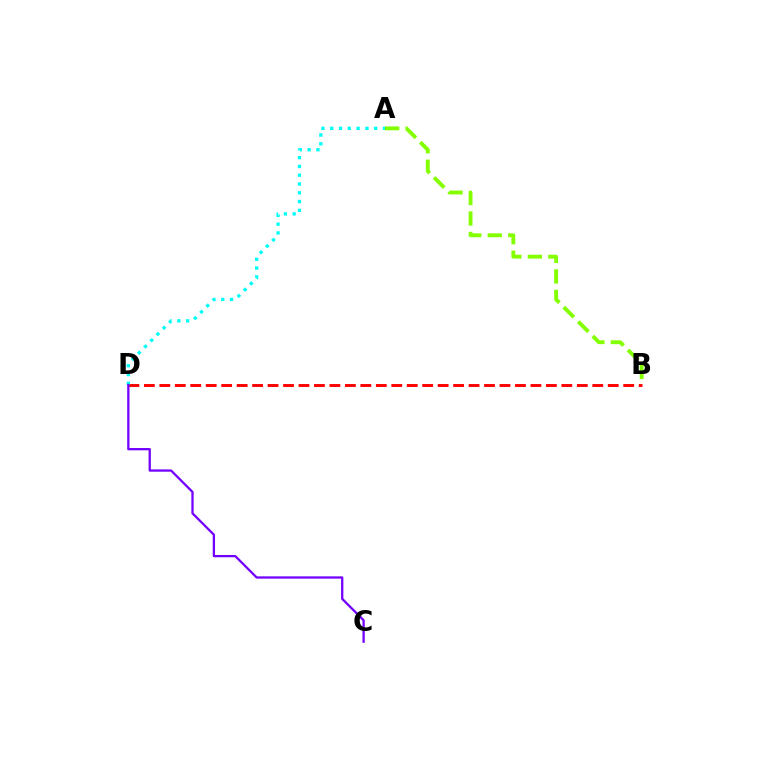{('B', 'D'): [{'color': '#ff0000', 'line_style': 'dashed', 'thickness': 2.1}], ('A', 'B'): [{'color': '#84ff00', 'line_style': 'dashed', 'thickness': 2.78}], ('A', 'D'): [{'color': '#00fff6', 'line_style': 'dotted', 'thickness': 2.39}], ('C', 'D'): [{'color': '#7200ff', 'line_style': 'solid', 'thickness': 1.64}]}